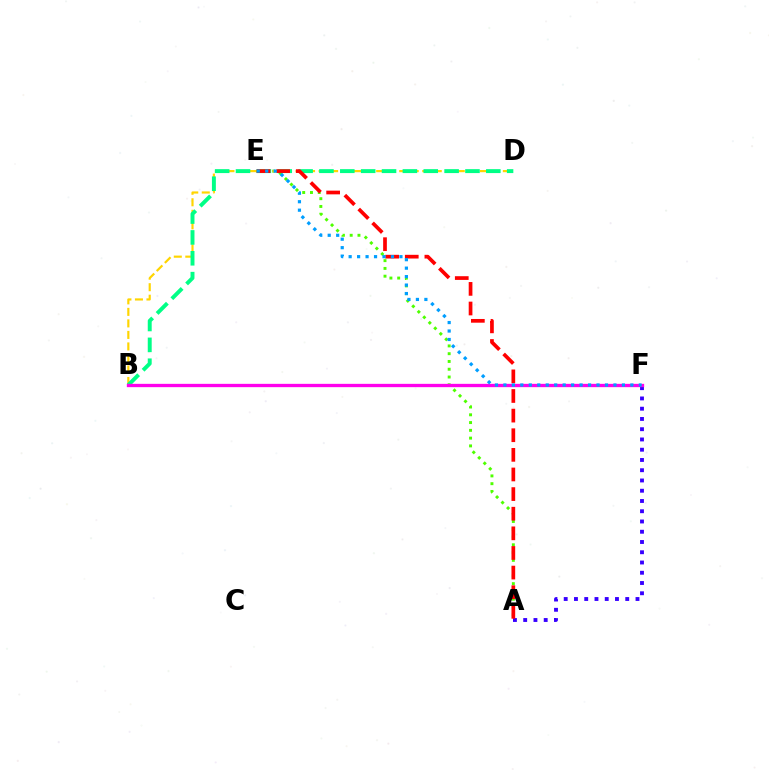{('A', 'E'): [{'color': '#4fff00', 'line_style': 'dotted', 'thickness': 2.11}, {'color': '#ff0000', 'line_style': 'dashed', 'thickness': 2.67}], ('B', 'D'): [{'color': '#ffd500', 'line_style': 'dashed', 'thickness': 1.56}, {'color': '#00ff86', 'line_style': 'dashed', 'thickness': 2.83}], ('A', 'F'): [{'color': '#3700ff', 'line_style': 'dotted', 'thickness': 2.79}], ('B', 'F'): [{'color': '#ff00ed', 'line_style': 'solid', 'thickness': 2.39}], ('E', 'F'): [{'color': '#009eff', 'line_style': 'dotted', 'thickness': 2.3}]}